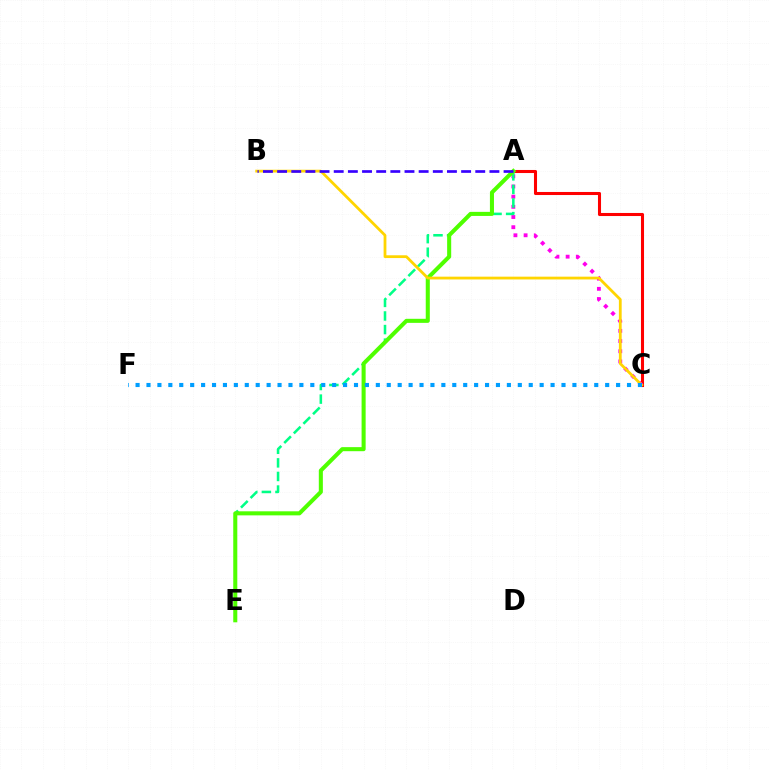{('A', 'C'): [{'color': '#ff0000', 'line_style': 'solid', 'thickness': 2.21}, {'color': '#ff00ed', 'line_style': 'dotted', 'thickness': 2.77}], ('A', 'E'): [{'color': '#00ff86', 'line_style': 'dashed', 'thickness': 1.84}, {'color': '#4fff00', 'line_style': 'solid', 'thickness': 2.92}], ('B', 'C'): [{'color': '#ffd500', 'line_style': 'solid', 'thickness': 2.01}], ('C', 'F'): [{'color': '#009eff', 'line_style': 'dotted', 'thickness': 2.97}], ('A', 'B'): [{'color': '#3700ff', 'line_style': 'dashed', 'thickness': 1.92}]}